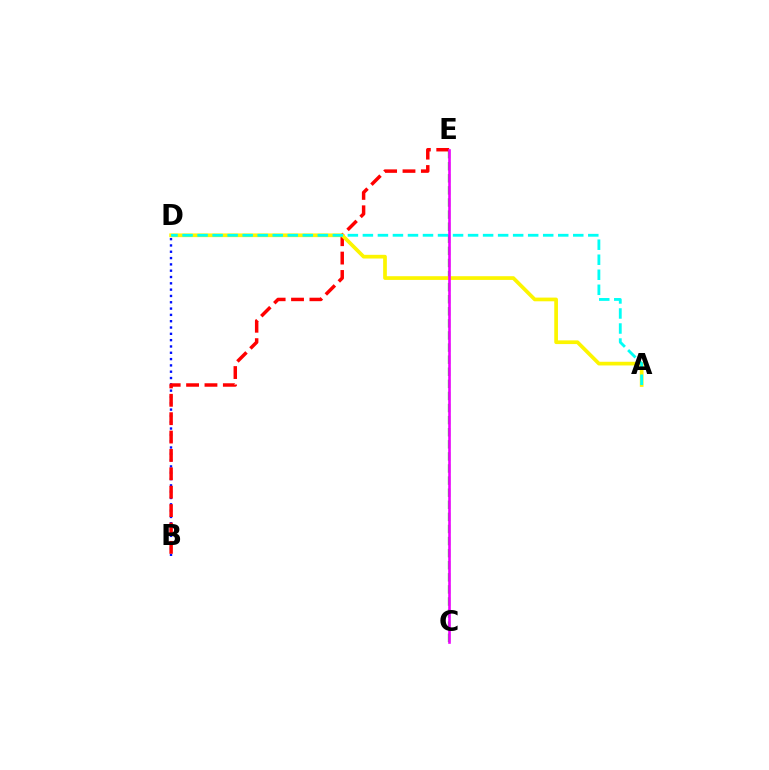{('B', 'D'): [{'color': '#0010ff', 'line_style': 'dotted', 'thickness': 1.72}], ('C', 'E'): [{'color': '#08ff00', 'line_style': 'dashed', 'thickness': 1.64}, {'color': '#ee00ff', 'line_style': 'solid', 'thickness': 1.89}], ('B', 'E'): [{'color': '#ff0000', 'line_style': 'dashed', 'thickness': 2.5}], ('A', 'D'): [{'color': '#fcf500', 'line_style': 'solid', 'thickness': 2.67}, {'color': '#00fff6', 'line_style': 'dashed', 'thickness': 2.04}]}